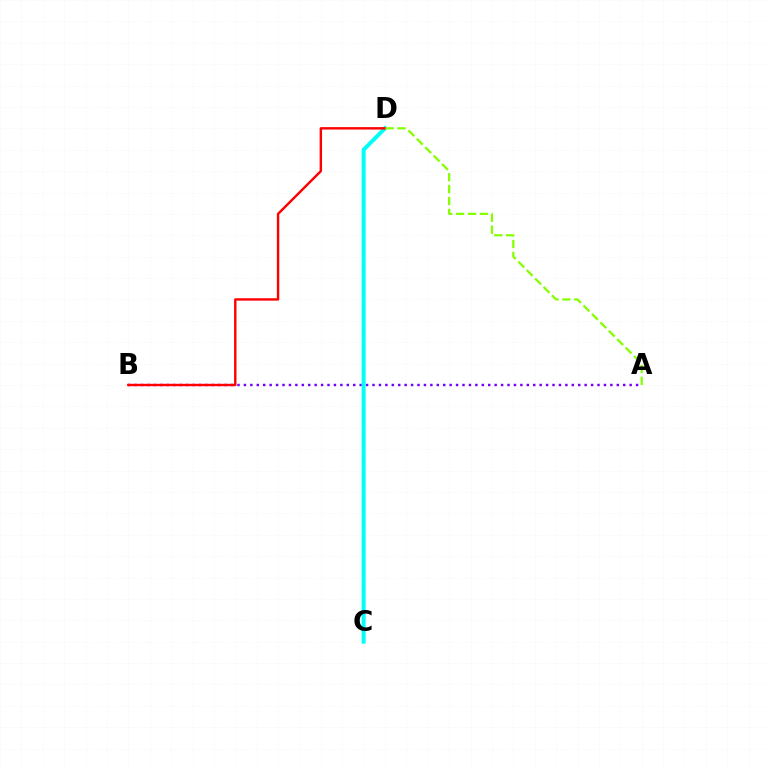{('A', 'B'): [{'color': '#7200ff', 'line_style': 'dotted', 'thickness': 1.75}], ('C', 'D'): [{'color': '#00fff6', 'line_style': 'solid', 'thickness': 2.86}], ('B', 'D'): [{'color': '#ff0000', 'line_style': 'solid', 'thickness': 1.74}], ('A', 'D'): [{'color': '#84ff00', 'line_style': 'dashed', 'thickness': 1.62}]}